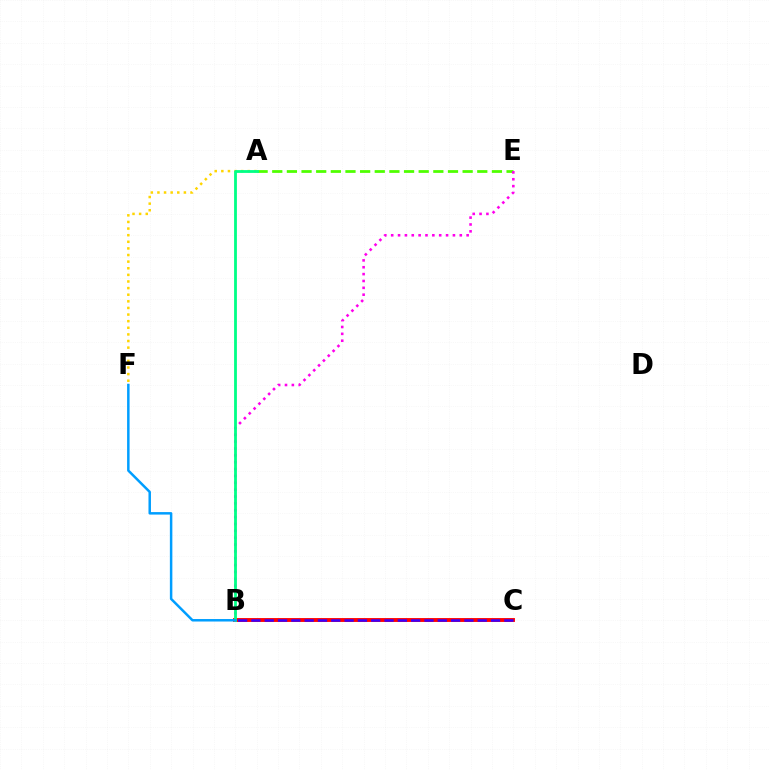{('B', 'C'): [{'color': '#ff0000', 'line_style': 'solid', 'thickness': 2.79}, {'color': '#3700ff', 'line_style': 'dashed', 'thickness': 1.81}], ('A', 'E'): [{'color': '#4fff00', 'line_style': 'dashed', 'thickness': 1.99}], ('B', 'E'): [{'color': '#ff00ed', 'line_style': 'dotted', 'thickness': 1.86}], ('A', 'F'): [{'color': '#ffd500', 'line_style': 'dotted', 'thickness': 1.8}], ('A', 'B'): [{'color': '#00ff86', 'line_style': 'solid', 'thickness': 2.02}], ('B', 'F'): [{'color': '#009eff', 'line_style': 'solid', 'thickness': 1.79}]}